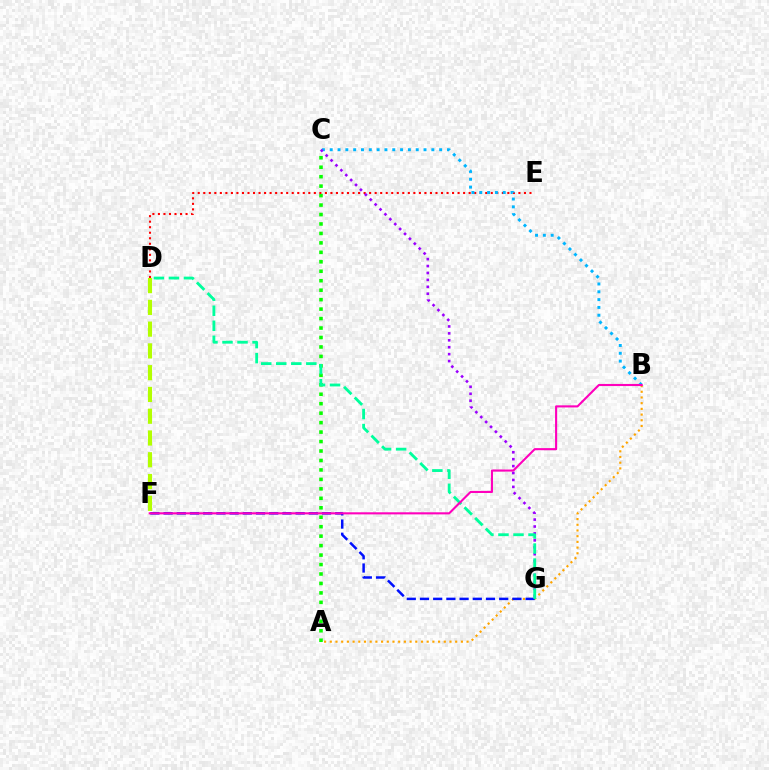{('D', 'F'): [{'color': '#b3ff00', 'line_style': 'dashed', 'thickness': 2.96}], ('A', 'C'): [{'color': '#08ff00', 'line_style': 'dotted', 'thickness': 2.57}], ('D', 'E'): [{'color': '#ff0000', 'line_style': 'dotted', 'thickness': 1.5}], ('B', 'C'): [{'color': '#00b5ff', 'line_style': 'dotted', 'thickness': 2.12}], ('A', 'B'): [{'color': '#ffa500', 'line_style': 'dotted', 'thickness': 1.55}], ('C', 'G'): [{'color': '#9b00ff', 'line_style': 'dotted', 'thickness': 1.88}], ('F', 'G'): [{'color': '#0010ff', 'line_style': 'dashed', 'thickness': 1.79}], ('D', 'G'): [{'color': '#00ff9d', 'line_style': 'dashed', 'thickness': 2.04}], ('B', 'F'): [{'color': '#ff00bd', 'line_style': 'solid', 'thickness': 1.52}]}